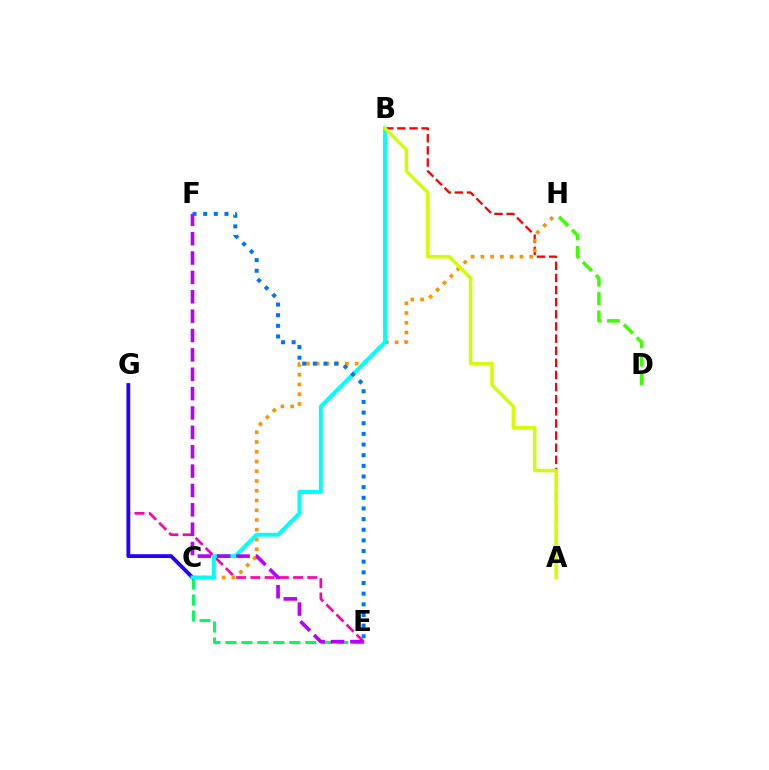{('D', 'H'): [{'color': '#3dff00', 'line_style': 'dashed', 'thickness': 2.5}], ('C', 'E'): [{'color': '#00ff5c', 'line_style': 'dashed', 'thickness': 2.17}], ('E', 'G'): [{'color': '#ff00ac', 'line_style': 'dashed', 'thickness': 1.93}], ('C', 'G'): [{'color': '#2500ff', 'line_style': 'solid', 'thickness': 2.75}], ('A', 'B'): [{'color': '#ff0000', 'line_style': 'dashed', 'thickness': 1.65}, {'color': '#d1ff00', 'line_style': 'solid', 'thickness': 2.49}], ('C', 'H'): [{'color': '#ff9400', 'line_style': 'dotted', 'thickness': 2.65}], ('B', 'C'): [{'color': '#00fff6', 'line_style': 'solid', 'thickness': 2.8}], ('E', 'F'): [{'color': '#0074ff', 'line_style': 'dotted', 'thickness': 2.89}, {'color': '#b900ff', 'line_style': 'dashed', 'thickness': 2.63}]}